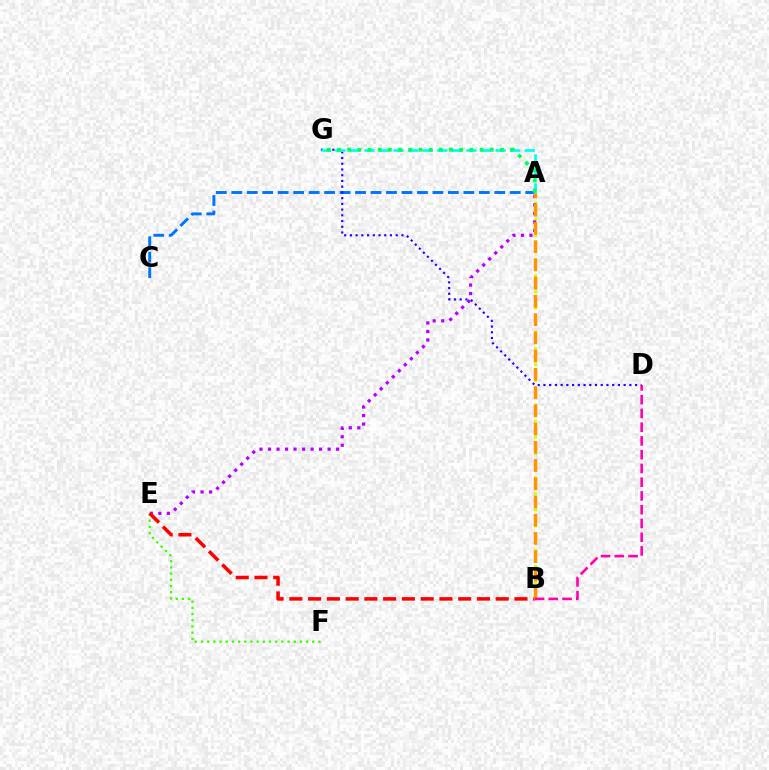{('A', 'C'): [{'color': '#0074ff', 'line_style': 'dashed', 'thickness': 2.1}], ('A', 'B'): [{'color': '#d1ff00', 'line_style': 'dotted', 'thickness': 2.19}, {'color': '#ff9400', 'line_style': 'dashed', 'thickness': 2.48}], ('E', 'F'): [{'color': '#3dff00', 'line_style': 'dotted', 'thickness': 1.68}], ('A', 'E'): [{'color': '#b900ff', 'line_style': 'dotted', 'thickness': 2.31}], ('B', 'E'): [{'color': '#ff0000', 'line_style': 'dashed', 'thickness': 2.55}], ('D', 'G'): [{'color': '#2500ff', 'line_style': 'dotted', 'thickness': 1.56}], ('A', 'G'): [{'color': '#00fff6', 'line_style': 'dashed', 'thickness': 1.98}, {'color': '#00ff5c', 'line_style': 'dotted', 'thickness': 2.77}], ('B', 'D'): [{'color': '#ff00ac', 'line_style': 'dashed', 'thickness': 1.87}]}